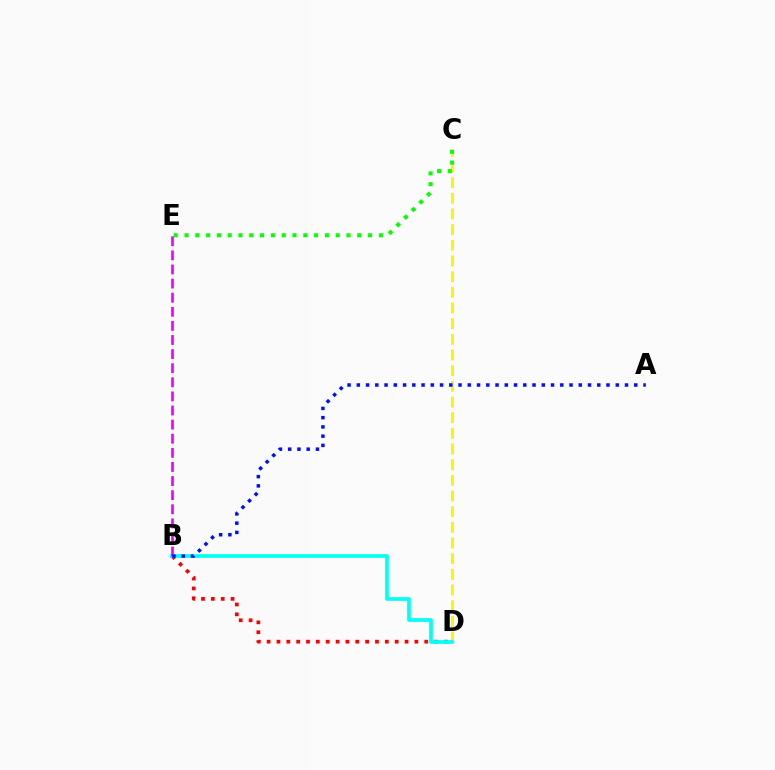{('B', 'D'): [{'color': '#ff0000', 'line_style': 'dotted', 'thickness': 2.68}, {'color': '#00fff6', 'line_style': 'solid', 'thickness': 2.66}], ('C', 'D'): [{'color': '#fcf500', 'line_style': 'dashed', 'thickness': 2.13}], ('C', 'E'): [{'color': '#08ff00', 'line_style': 'dotted', 'thickness': 2.93}], ('B', 'E'): [{'color': '#ee00ff', 'line_style': 'dashed', 'thickness': 1.92}], ('A', 'B'): [{'color': '#0010ff', 'line_style': 'dotted', 'thickness': 2.51}]}